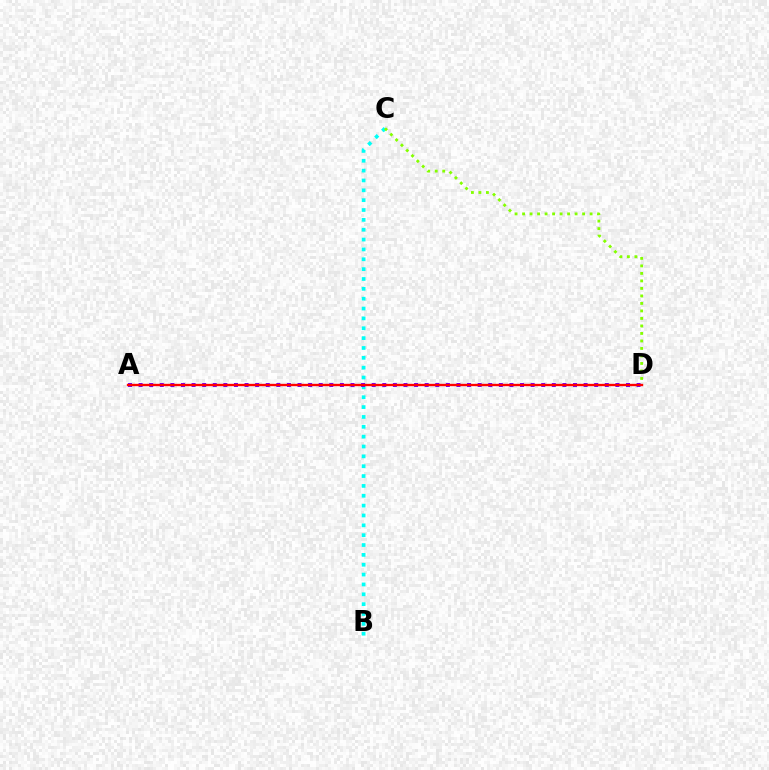{('B', 'C'): [{'color': '#00fff6', 'line_style': 'dotted', 'thickness': 2.68}], ('A', 'D'): [{'color': '#7200ff', 'line_style': 'dotted', 'thickness': 2.88}, {'color': '#ff0000', 'line_style': 'solid', 'thickness': 1.69}], ('C', 'D'): [{'color': '#84ff00', 'line_style': 'dotted', 'thickness': 2.04}]}